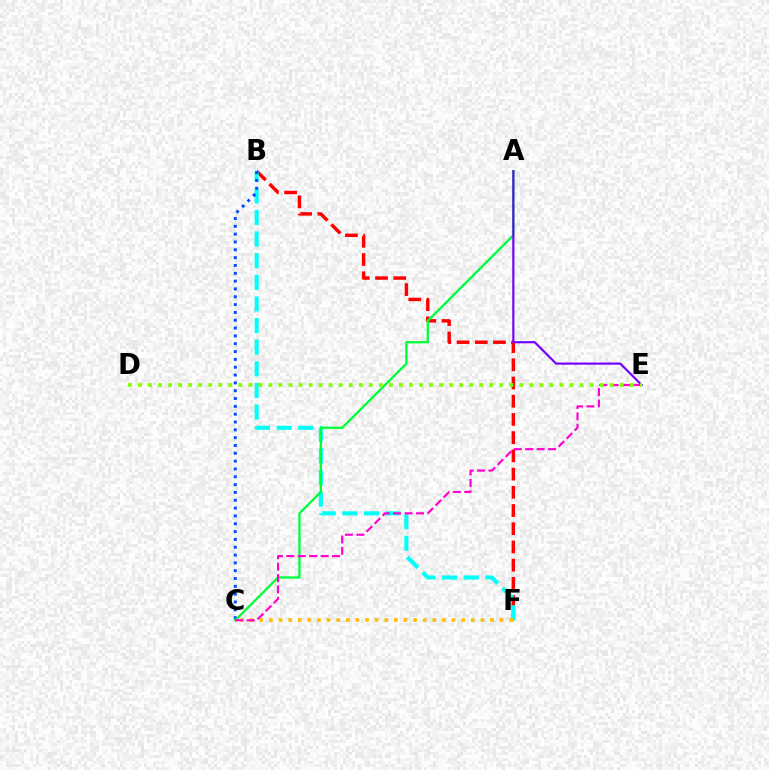{('B', 'F'): [{'color': '#ff0000', 'line_style': 'dashed', 'thickness': 2.47}, {'color': '#00fff6', 'line_style': 'dashed', 'thickness': 2.94}], ('C', 'F'): [{'color': '#ffbd00', 'line_style': 'dotted', 'thickness': 2.61}], ('B', 'C'): [{'color': '#004bff', 'line_style': 'dotted', 'thickness': 2.13}], ('A', 'C'): [{'color': '#00ff39', 'line_style': 'solid', 'thickness': 1.66}], ('A', 'E'): [{'color': '#7200ff', 'line_style': 'solid', 'thickness': 1.56}], ('C', 'E'): [{'color': '#ff00cf', 'line_style': 'dashed', 'thickness': 1.55}], ('D', 'E'): [{'color': '#84ff00', 'line_style': 'dotted', 'thickness': 2.73}]}